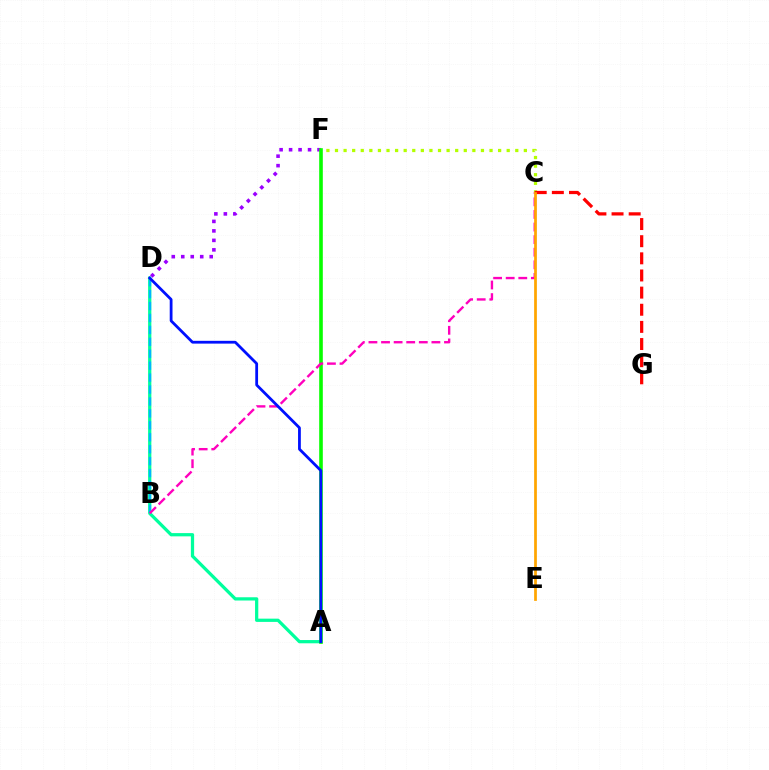{('A', 'D'): [{'color': '#00ff9d', 'line_style': 'solid', 'thickness': 2.34}, {'color': '#0010ff', 'line_style': 'solid', 'thickness': 2.01}], ('D', 'F'): [{'color': '#9b00ff', 'line_style': 'dotted', 'thickness': 2.58}], ('C', 'F'): [{'color': '#b3ff00', 'line_style': 'dotted', 'thickness': 2.33}], ('B', 'D'): [{'color': '#00b5ff', 'line_style': 'dashed', 'thickness': 1.62}], ('A', 'F'): [{'color': '#08ff00', 'line_style': 'solid', 'thickness': 2.61}], ('B', 'C'): [{'color': '#ff00bd', 'line_style': 'dashed', 'thickness': 1.71}], ('C', 'G'): [{'color': '#ff0000', 'line_style': 'dashed', 'thickness': 2.33}], ('C', 'E'): [{'color': '#ffa500', 'line_style': 'solid', 'thickness': 1.97}]}